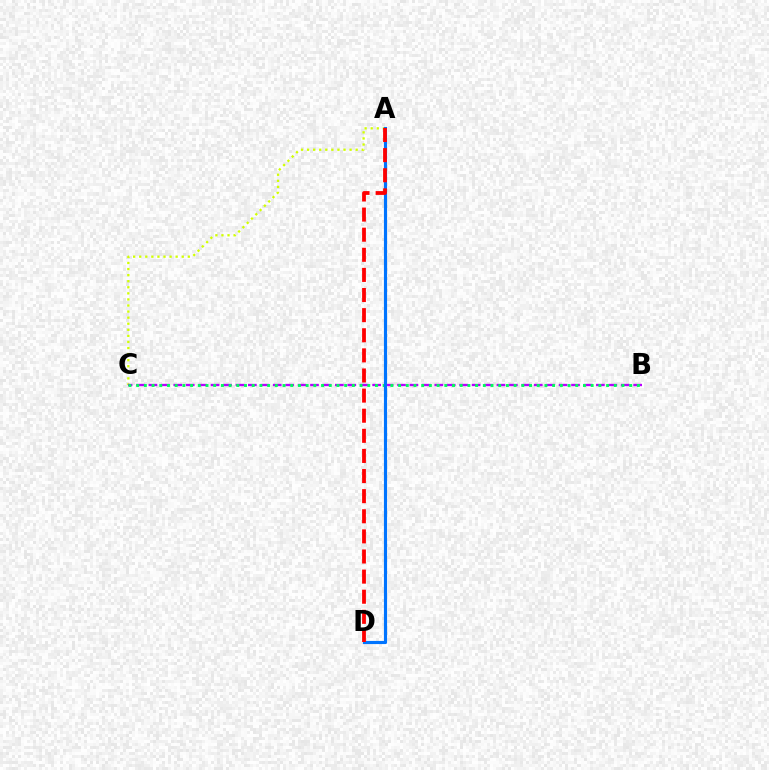{('A', 'C'): [{'color': '#d1ff00', 'line_style': 'dotted', 'thickness': 1.65}], ('B', 'C'): [{'color': '#b900ff', 'line_style': 'dashed', 'thickness': 1.69}, {'color': '#00ff5c', 'line_style': 'dotted', 'thickness': 2.09}], ('A', 'D'): [{'color': '#0074ff', 'line_style': 'solid', 'thickness': 2.27}, {'color': '#ff0000', 'line_style': 'dashed', 'thickness': 2.73}]}